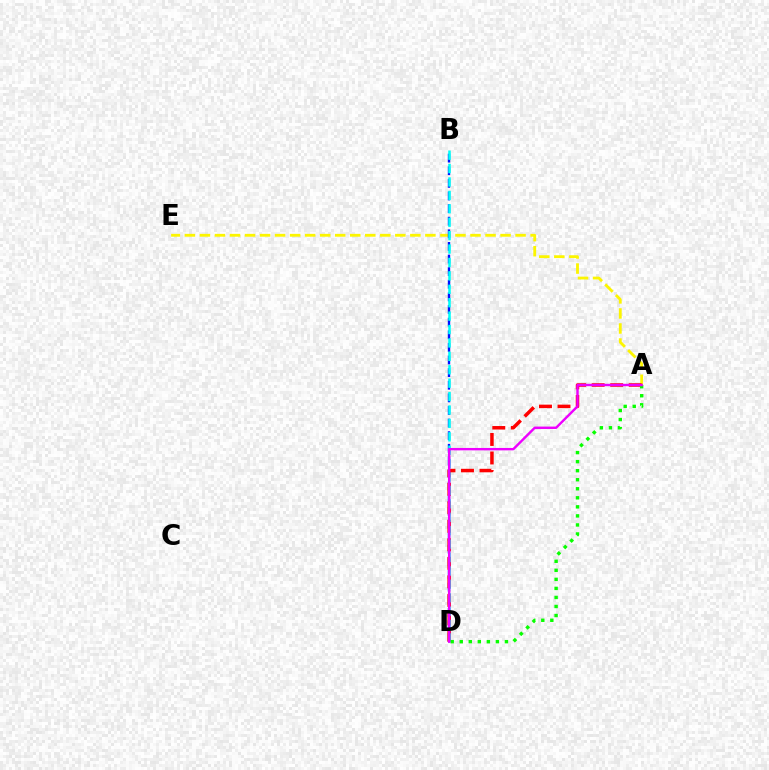{('A', 'E'): [{'color': '#fcf500', 'line_style': 'dashed', 'thickness': 2.04}], ('B', 'D'): [{'color': '#0010ff', 'line_style': 'dashed', 'thickness': 1.71}, {'color': '#00fff6', 'line_style': 'dashed', 'thickness': 1.82}], ('A', 'D'): [{'color': '#ff0000', 'line_style': 'dashed', 'thickness': 2.52}, {'color': '#08ff00', 'line_style': 'dotted', 'thickness': 2.46}, {'color': '#ee00ff', 'line_style': 'solid', 'thickness': 1.74}]}